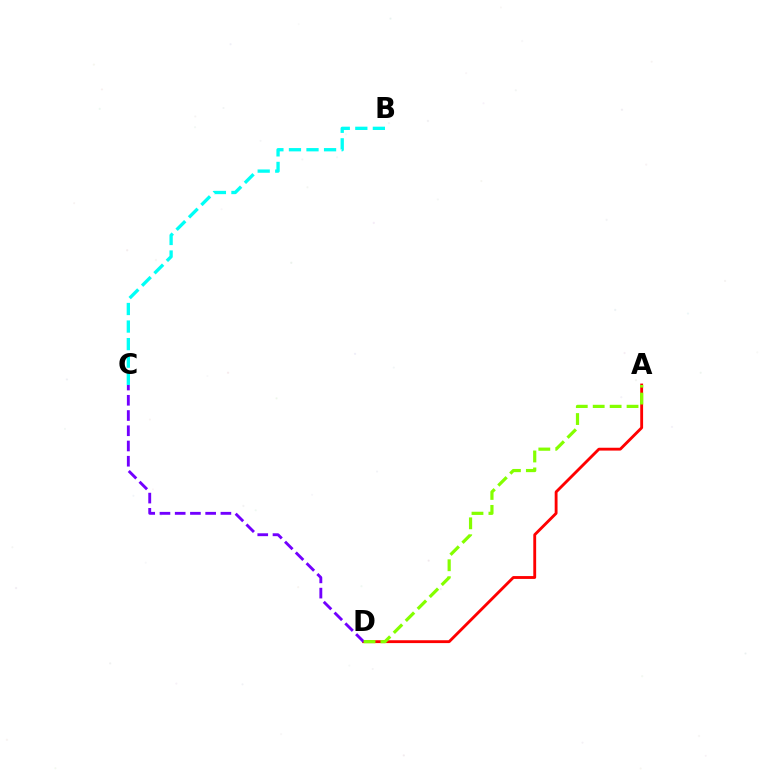{('A', 'D'): [{'color': '#ff0000', 'line_style': 'solid', 'thickness': 2.05}, {'color': '#84ff00', 'line_style': 'dashed', 'thickness': 2.3}], ('C', 'D'): [{'color': '#7200ff', 'line_style': 'dashed', 'thickness': 2.07}], ('B', 'C'): [{'color': '#00fff6', 'line_style': 'dashed', 'thickness': 2.38}]}